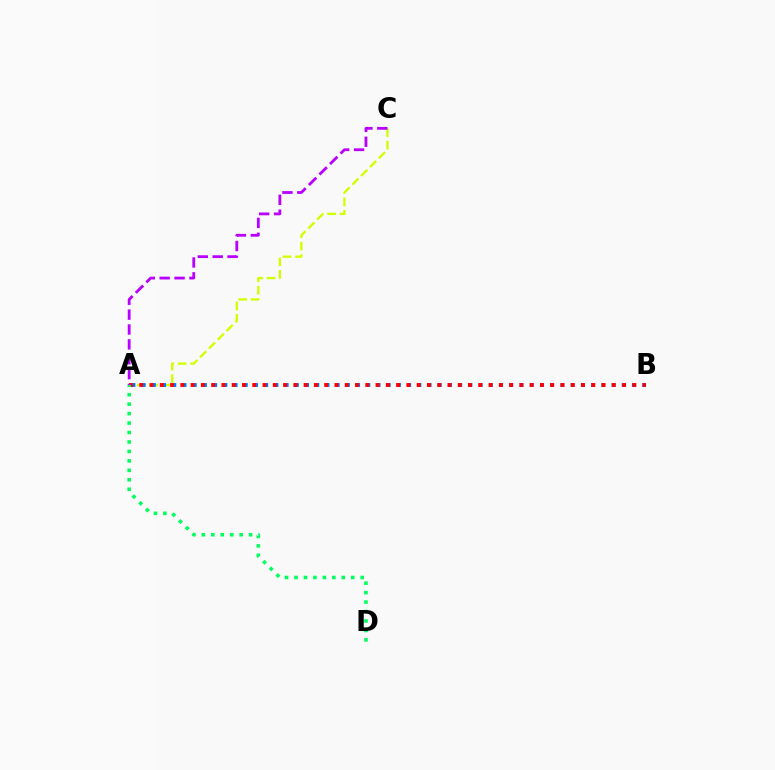{('A', 'C'): [{'color': '#d1ff00', 'line_style': 'dashed', 'thickness': 1.69}, {'color': '#b900ff', 'line_style': 'dashed', 'thickness': 2.02}], ('A', 'B'): [{'color': '#0074ff', 'line_style': 'dotted', 'thickness': 2.77}, {'color': '#ff0000', 'line_style': 'dotted', 'thickness': 2.79}], ('A', 'D'): [{'color': '#00ff5c', 'line_style': 'dotted', 'thickness': 2.57}]}